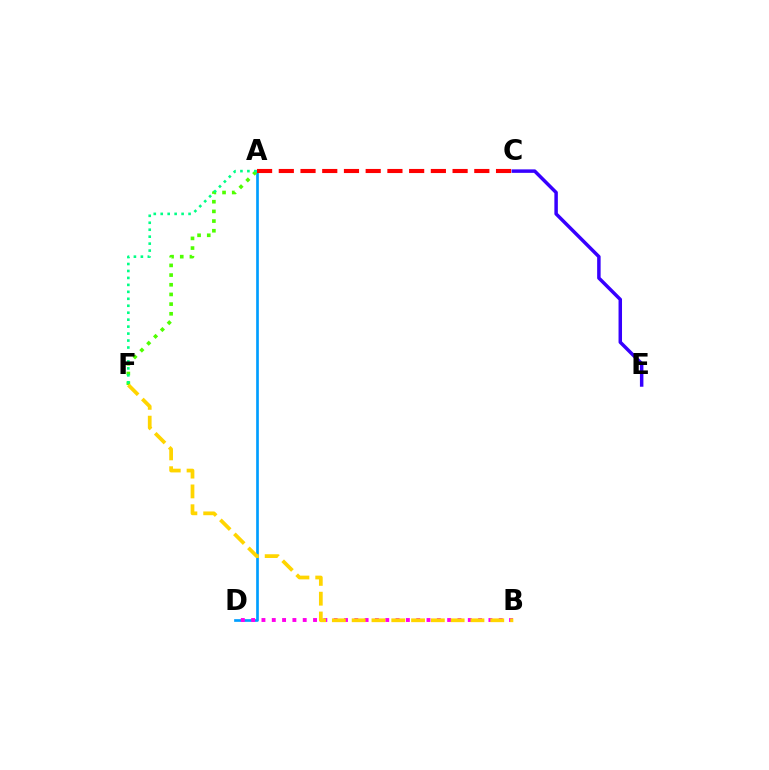{('A', 'D'): [{'color': '#009eff', 'line_style': 'solid', 'thickness': 1.94}], ('B', 'D'): [{'color': '#ff00ed', 'line_style': 'dotted', 'thickness': 2.8}], ('A', 'F'): [{'color': '#4fff00', 'line_style': 'dotted', 'thickness': 2.63}, {'color': '#00ff86', 'line_style': 'dotted', 'thickness': 1.89}], ('B', 'F'): [{'color': '#ffd500', 'line_style': 'dashed', 'thickness': 2.69}], ('A', 'C'): [{'color': '#ff0000', 'line_style': 'dashed', 'thickness': 2.95}], ('C', 'E'): [{'color': '#3700ff', 'line_style': 'solid', 'thickness': 2.51}]}